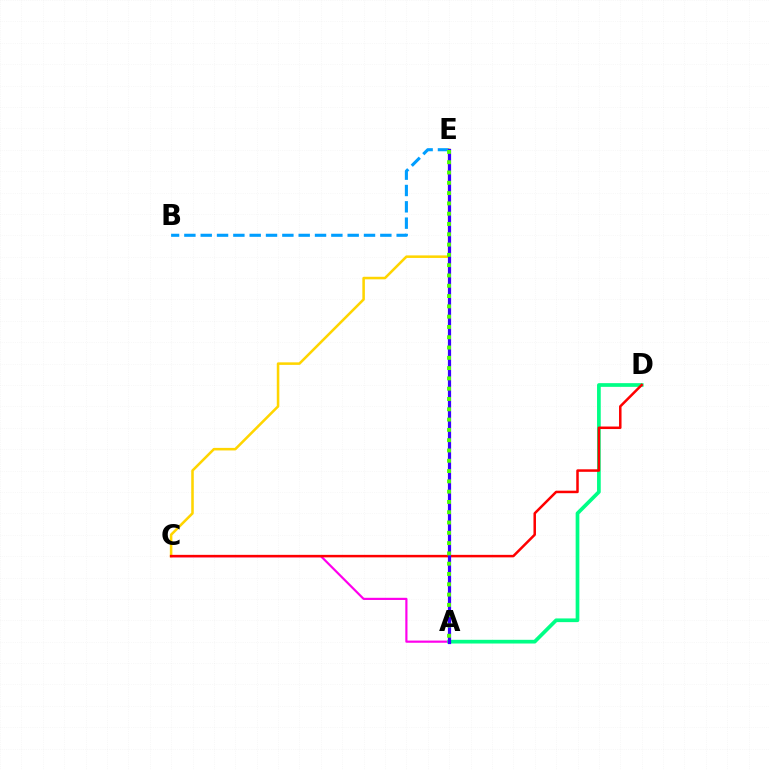{('B', 'E'): [{'color': '#009eff', 'line_style': 'dashed', 'thickness': 2.22}], ('A', 'C'): [{'color': '#ff00ed', 'line_style': 'solid', 'thickness': 1.57}], ('A', 'D'): [{'color': '#00ff86', 'line_style': 'solid', 'thickness': 2.67}], ('C', 'E'): [{'color': '#ffd500', 'line_style': 'solid', 'thickness': 1.84}], ('C', 'D'): [{'color': '#ff0000', 'line_style': 'solid', 'thickness': 1.81}], ('A', 'E'): [{'color': '#3700ff', 'line_style': 'solid', 'thickness': 2.3}, {'color': '#4fff00', 'line_style': 'dotted', 'thickness': 2.8}]}